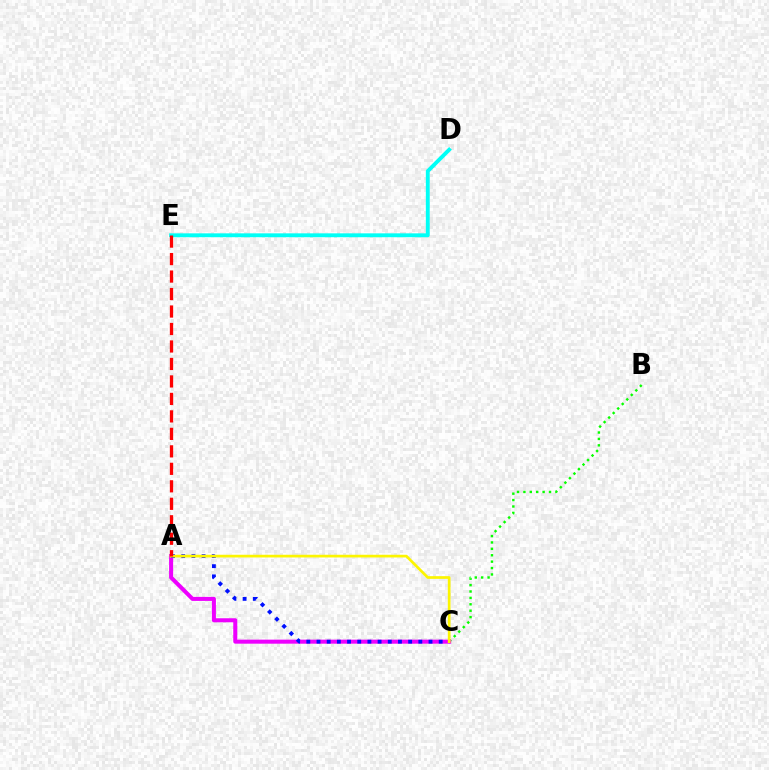{('B', 'C'): [{'color': '#08ff00', 'line_style': 'dotted', 'thickness': 1.74}], ('A', 'C'): [{'color': '#ee00ff', 'line_style': 'solid', 'thickness': 2.91}, {'color': '#0010ff', 'line_style': 'dotted', 'thickness': 2.77}, {'color': '#fcf500', 'line_style': 'solid', 'thickness': 1.94}], ('D', 'E'): [{'color': '#00fff6', 'line_style': 'solid', 'thickness': 2.78}], ('A', 'E'): [{'color': '#ff0000', 'line_style': 'dashed', 'thickness': 2.37}]}